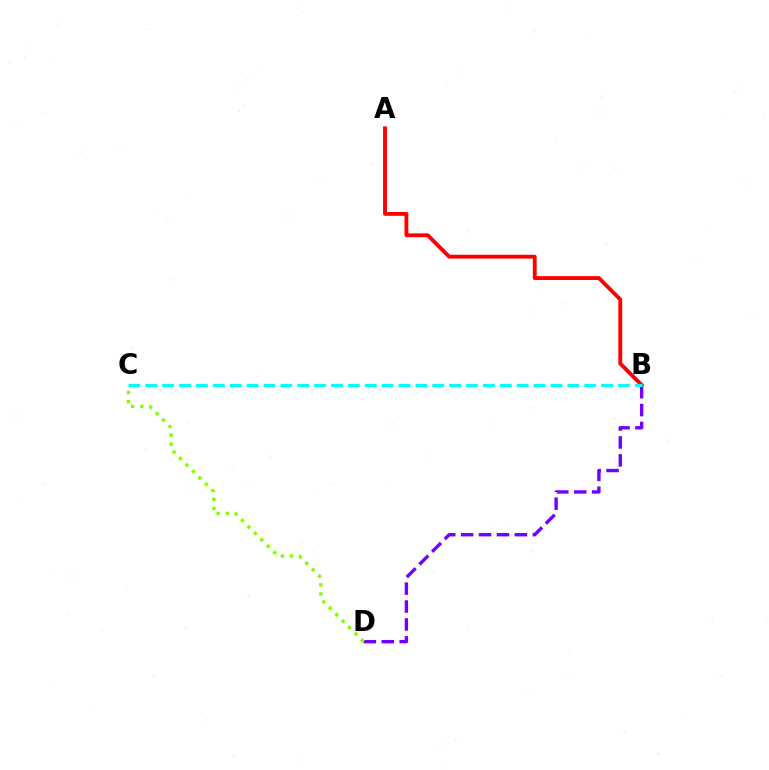{('B', 'D'): [{'color': '#7200ff', 'line_style': 'dashed', 'thickness': 2.43}], ('A', 'B'): [{'color': '#ff0000', 'line_style': 'solid', 'thickness': 2.77}], ('B', 'C'): [{'color': '#00fff6', 'line_style': 'dashed', 'thickness': 2.29}], ('C', 'D'): [{'color': '#84ff00', 'line_style': 'dotted', 'thickness': 2.47}]}